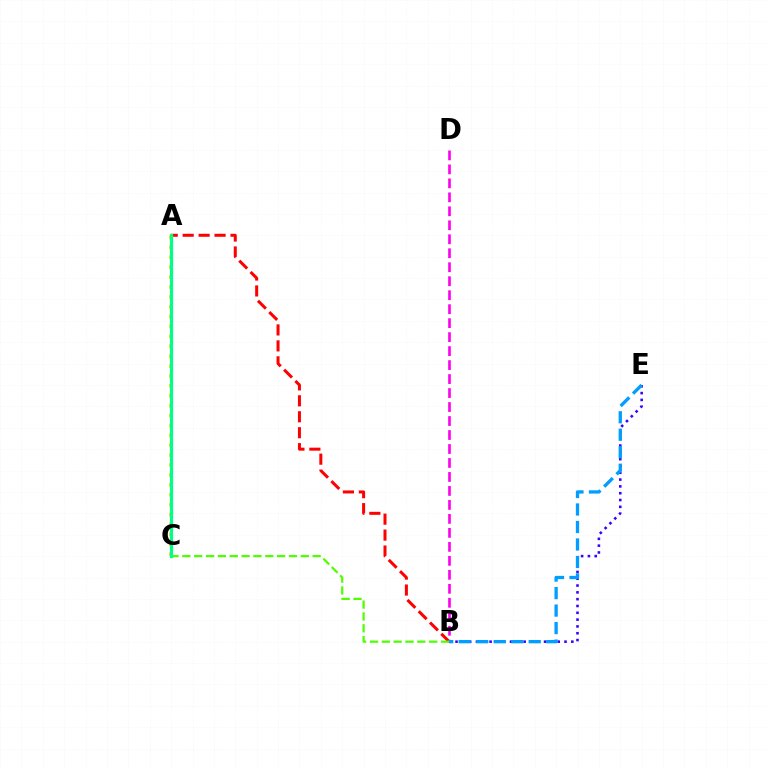{('A', 'C'): [{'color': '#ffd500', 'line_style': 'dotted', 'thickness': 2.69}, {'color': '#00ff86', 'line_style': 'solid', 'thickness': 2.31}], ('B', 'E'): [{'color': '#3700ff', 'line_style': 'dotted', 'thickness': 1.85}, {'color': '#009eff', 'line_style': 'dashed', 'thickness': 2.38}], ('A', 'B'): [{'color': '#ff0000', 'line_style': 'dashed', 'thickness': 2.17}], ('B', 'D'): [{'color': '#ff00ed', 'line_style': 'dashed', 'thickness': 1.9}], ('B', 'C'): [{'color': '#4fff00', 'line_style': 'dashed', 'thickness': 1.61}]}